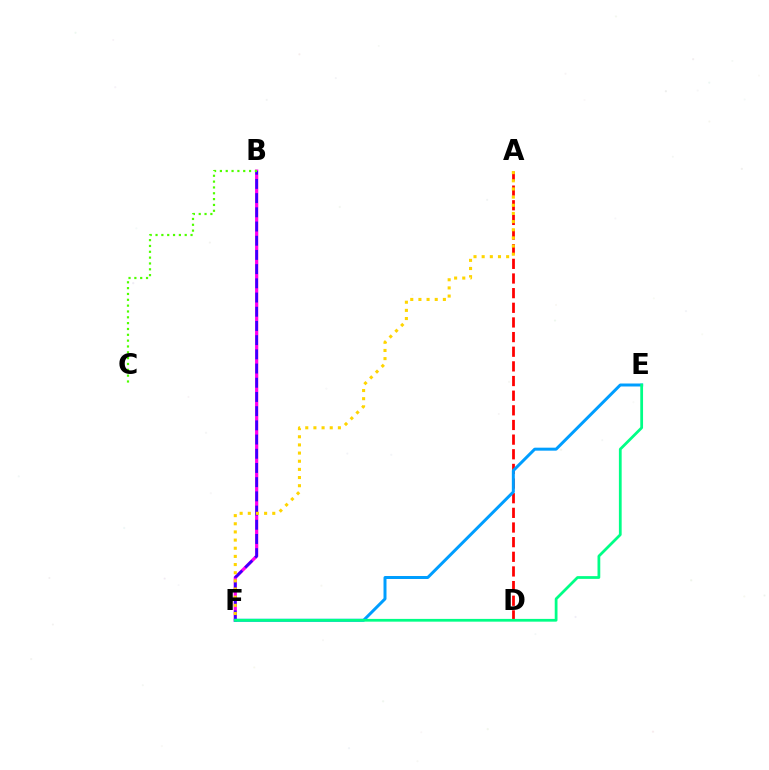{('A', 'D'): [{'color': '#ff0000', 'line_style': 'dashed', 'thickness': 1.99}], ('B', 'F'): [{'color': '#ff00ed', 'line_style': 'solid', 'thickness': 2.31}, {'color': '#3700ff', 'line_style': 'dashed', 'thickness': 1.93}], ('A', 'F'): [{'color': '#ffd500', 'line_style': 'dotted', 'thickness': 2.22}], ('B', 'C'): [{'color': '#4fff00', 'line_style': 'dotted', 'thickness': 1.59}], ('E', 'F'): [{'color': '#009eff', 'line_style': 'solid', 'thickness': 2.15}, {'color': '#00ff86', 'line_style': 'solid', 'thickness': 1.99}]}